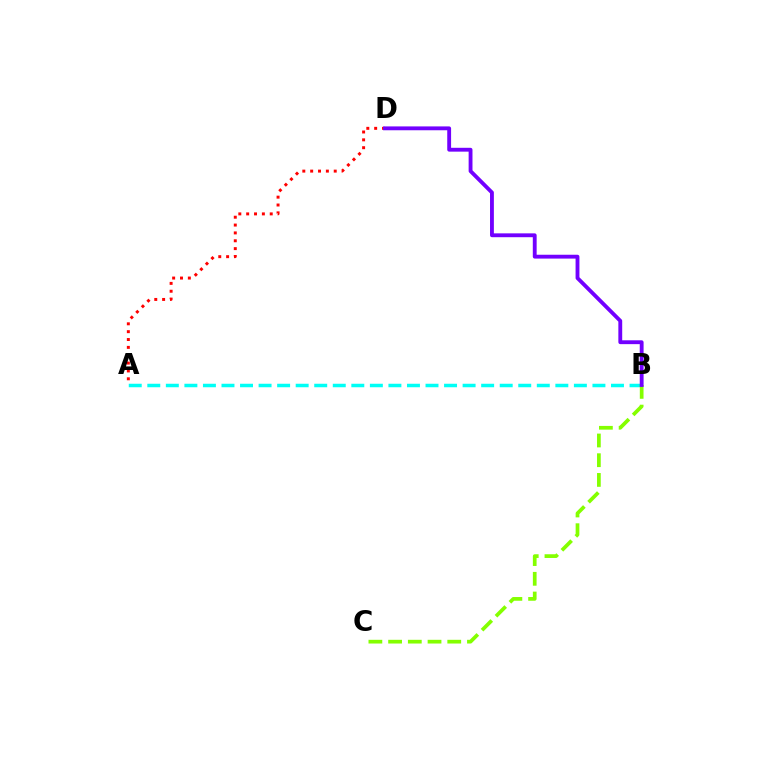{('A', 'B'): [{'color': '#00fff6', 'line_style': 'dashed', 'thickness': 2.52}], ('A', 'D'): [{'color': '#ff0000', 'line_style': 'dotted', 'thickness': 2.13}], ('B', 'C'): [{'color': '#84ff00', 'line_style': 'dashed', 'thickness': 2.68}], ('B', 'D'): [{'color': '#7200ff', 'line_style': 'solid', 'thickness': 2.77}]}